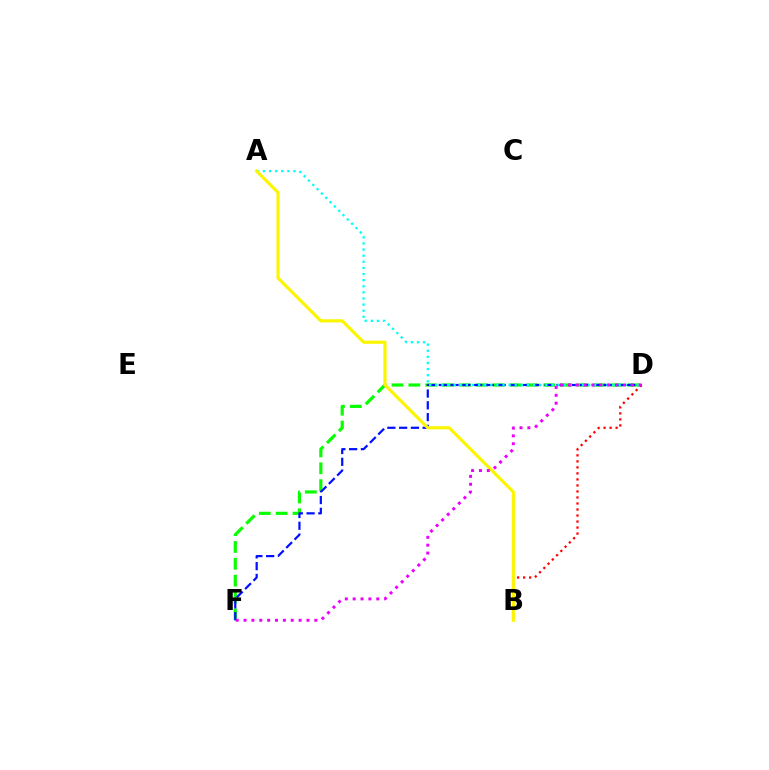{('D', 'F'): [{'color': '#08ff00', 'line_style': 'dashed', 'thickness': 2.29}, {'color': '#0010ff', 'line_style': 'dashed', 'thickness': 1.6}, {'color': '#ee00ff', 'line_style': 'dotted', 'thickness': 2.14}], ('B', 'D'): [{'color': '#ff0000', 'line_style': 'dotted', 'thickness': 1.64}], ('A', 'D'): [{'color': '#00fff6', 'line_style': 'dotted', 'thickness': 1.66}], ('A', 'B'): [{'color': '#fcf500', 'line_style': 'solid', 'thickness': 2.27}]}